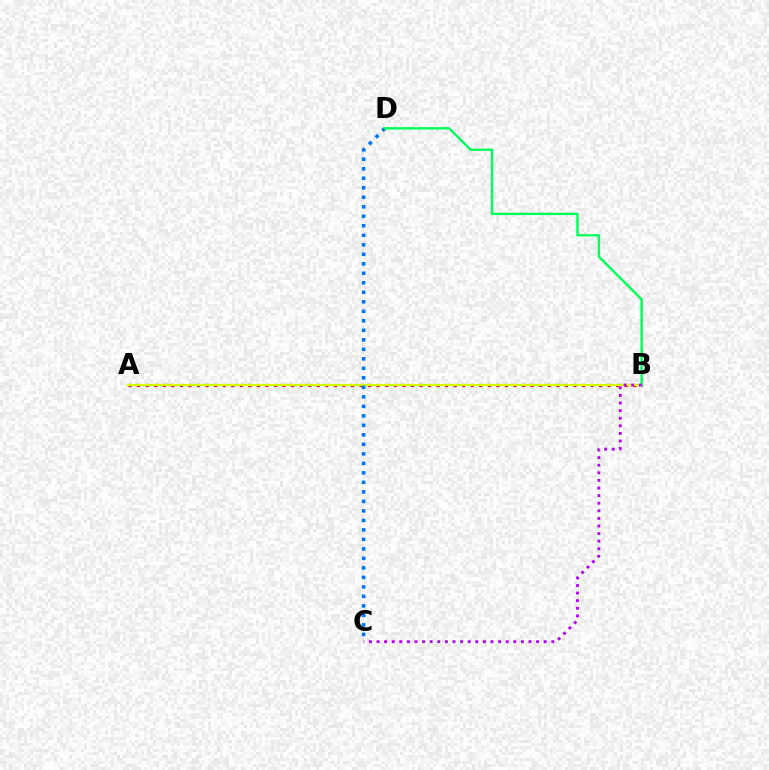{('A', 'B'): [{'color': '#ff0000', 'line_style': 'dotted', 'thickness': 2.32}, {'color': '#d1ff00', 'line_style': 'solid', 'thickness': 1.57}], ('C', 'D'): [{'color': '#0074ff', 'line_style': 'dotted', 'thickness': 2.58}], ('B', 'D'): [{'color': '#00ff5c', 'line_style': 'solid', 'thickness': 1.73}], ('B', 'C'): [{'color': '#b900ff', 'line_style': 'dotted', 'thickness': 2.06}]}